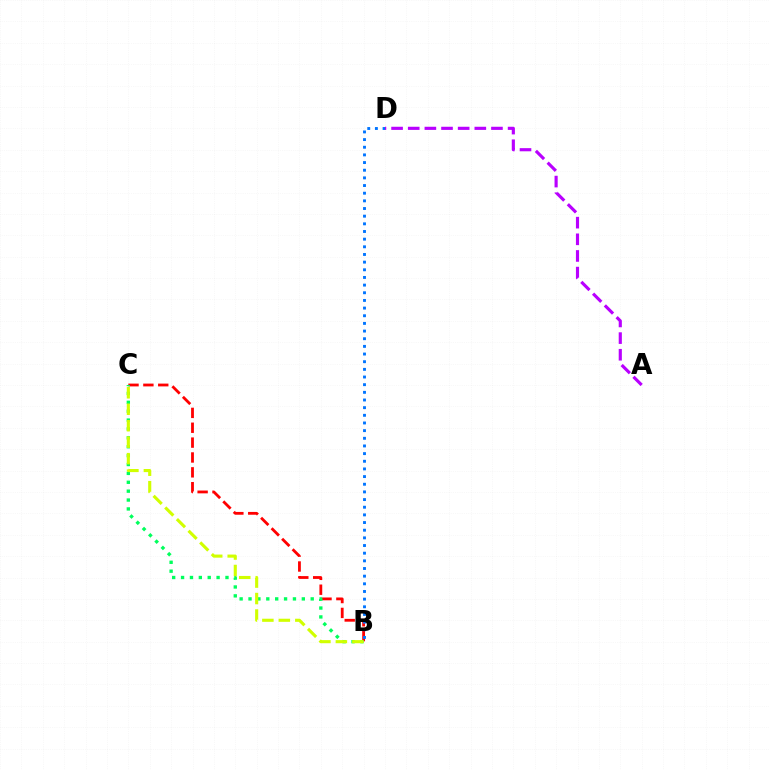{('B', 'C'): [{'color': '#ff0000', 'line_style': 'dashed', 'thickness': 2.02}, {'color': '#00ff5c', 'line_style': 'dotted', 'thickness': 2.41}, {'color': '#d1ff00', 'line_style': 'dashed', 'thickness': 2.24}], ('B', 'D'): [{'color': '#0074ff', 'line_style': 'dotted', 'thickness': 2.08}], ('A', 'D'): [{'color': '#b900ff', 'line_style': 'dashed', 'thickness': 2.26}]}